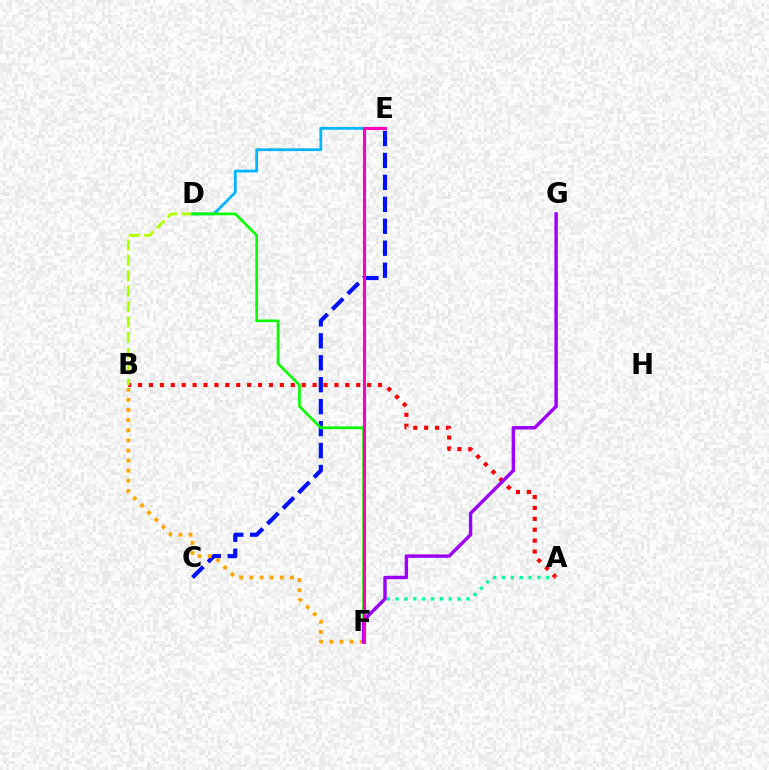{('D', 'E'): [{'color': '#00b5ff', 'line_style': 'solid', 'thickness': 2.0}], ('C', 'E'): [{'color': '#0010ff', 'line_style': 'dashed', 'thickness': 2.98}], ('A', 'B'): [{'color': '#ff0000', 'line_style': 'dotted', 'thickness': 2.96}], ('A', 'F'): [{'color': '#00ff9d', 'line_style': 'dotted', 'thickness': 2.41}], ('B', 'F'): [{'color': '#ffa500', 'line_style': 'dotted', 'thickness': 2.75}], ('B', 'D'): [{'color': '#b3ff00', 'line_style': 'dashed', 'thickness': 2.1}], ('D', 'F'): [{'color': '#08ff00', 'line_style': 'solid', 'thickness': 1.93}], ('F', 'G'): [{'color': '#9b00ff', 'line_style': 'solid', 'thickness': 2.46}], ('E', 'F'): [{'color': '#ff00bd', 'line_style': 'solid', 'thickness': 2.23}]}